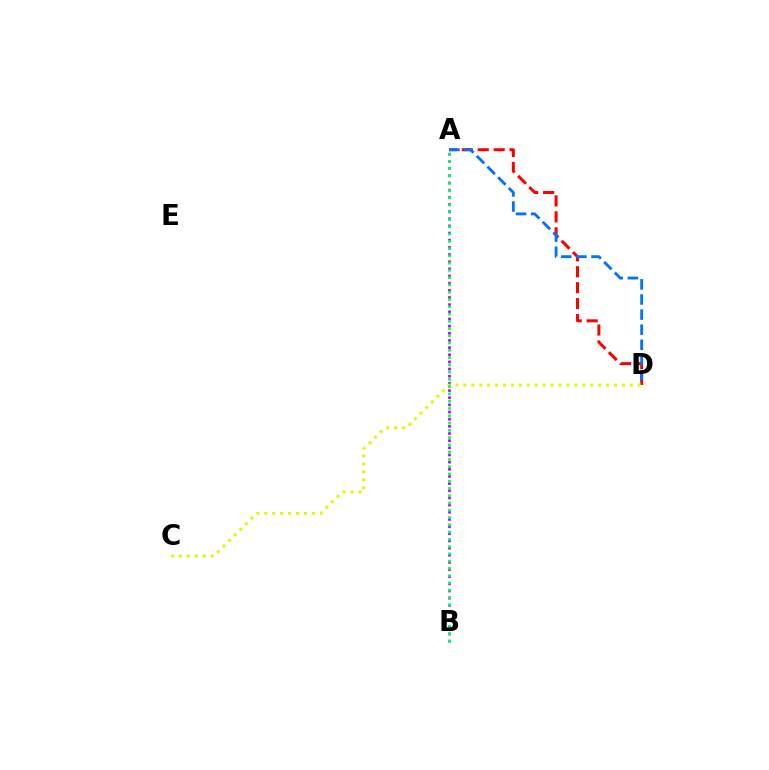{('A', 'D'): [{'color': '#ff0000', 'line_style': 'dashed', 'thickness': 2.16}, {'color': '#0074ff', 'line_style': 'dashed', 'thickness': 2.05}], ('A', 'B'): [{'color': '#b900ff', 'line_style': 'dotted', 'thickness': 1.95}, {'color': '#00ff5c', 'line_style': 'dotted', 'thickness': 1.98}], ('C', 'D'): [{'color': '#d1ff00', 'line_style': 'dotted', 'thickness': 2.15}]}